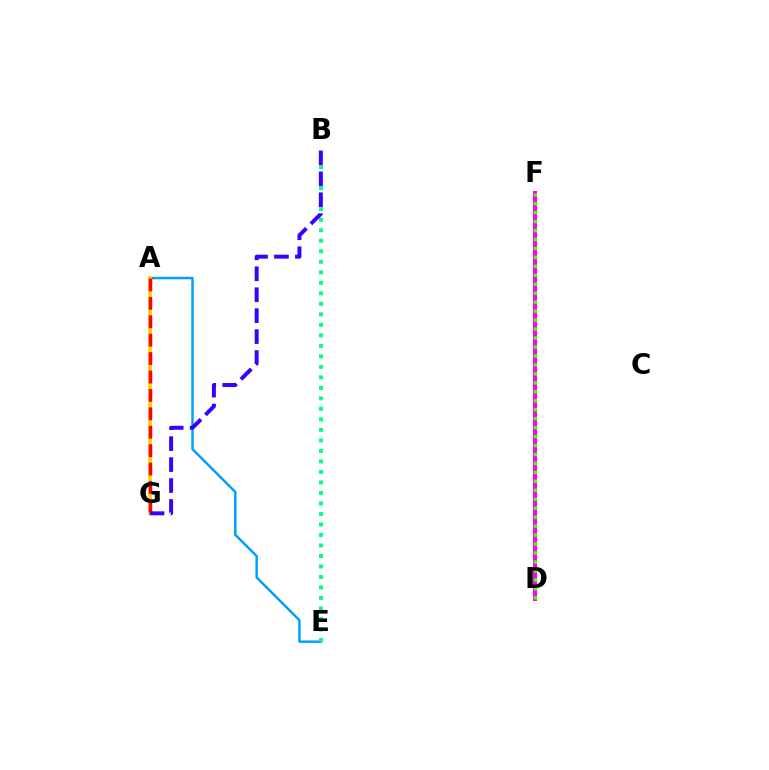{('A', 'E'): [{'color': '#009eff', 'line_style': 'solid', 'thickness': 1.76}], ('A', 'G'): [{'color': '#ffd500', 'line_style': 'solid', 'thickness': 2.74}, {'color': '#ff0000', 'line_style': 'dashed', 'thickness': 2.5}], ('D', 'F'): [{'color': '#ff00ed', 'line_style': 'solid', 'thickness': 2.91}, {'color': '#4fff00', 'line_style': 'dotted', 'thickness': 2.43}], ('B', 'E'): [{'color': '#00ff86', 'line_style': 'dotted', 'thickness': 2.85}], ('B', 'G'): [{'color': '#3700ff', 'line_style': 'dashed', 'thickness': 2.85}]}